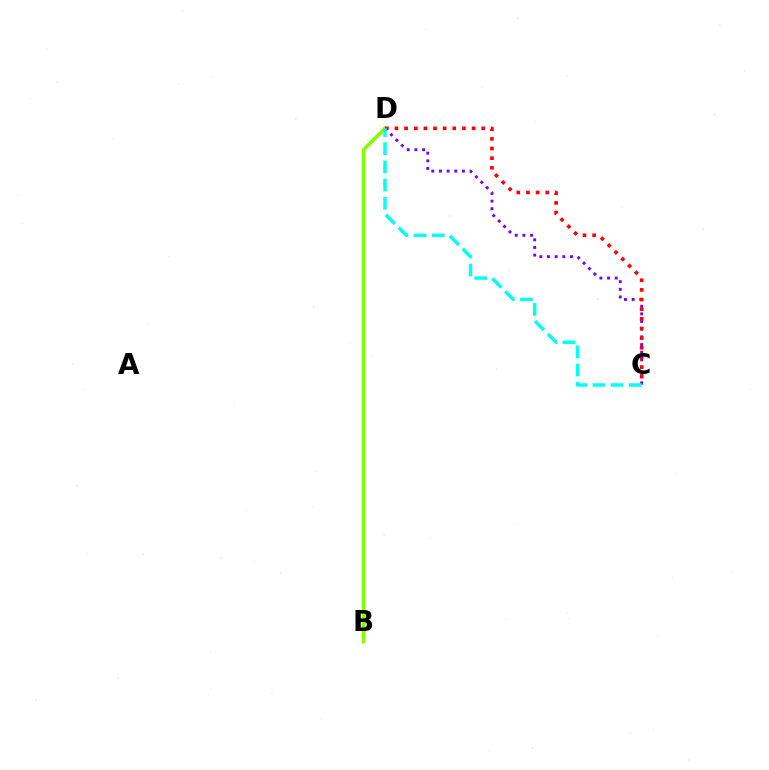{('C', 'D'): [{'color': '#7200ff', 'line_style': 'dotted', 'thickness': 2.08}, {'color': '#ff0000', 'line_style': 'dotted', 'thickness': 2.62}, {'color': '#00fff6', 'line_style': 'dashed', 'thickness': 2.47}], ('B', 'D'): [{'color': '#84ff00', 'line_style': 'solid', 'thickness': 2.56}]}